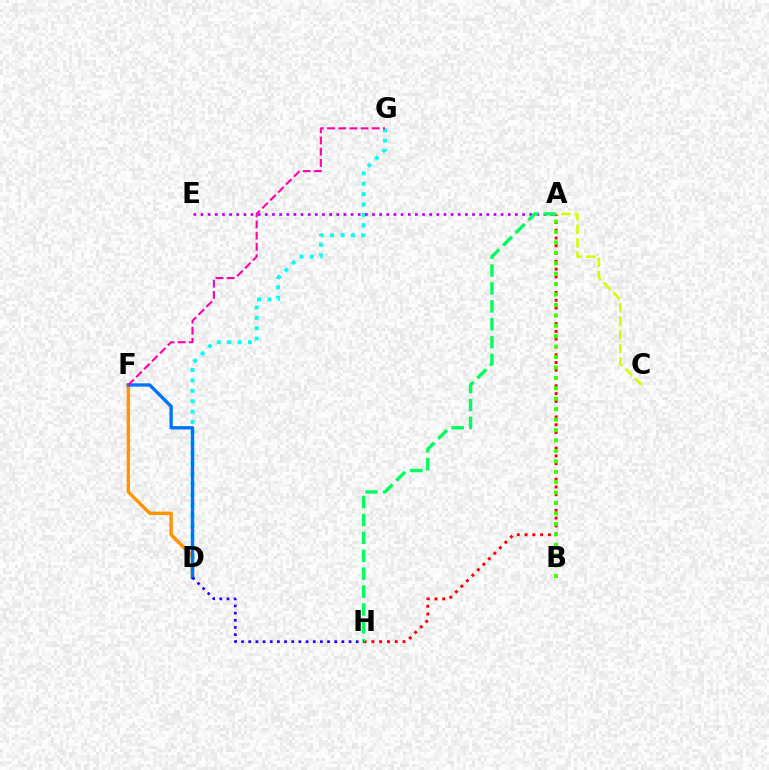{('D', 'G'): [{'color': '#00fff6', 'line_style': 'dotted', 'thickness': 2.82}], ('A', 'H'): [{'color': '#ff0000', 'line_style': 'dotted', 'thickness': 2.11}, {'color': '#00ff5c', 'line_style': 'dashed', 'thickness': 2.43}], ('A', 'C'): [{'color': '#d1ff00', 'line_style': 'dashed', 'thickness': 1.84}], ('A', 'E'): [{'color': '#b900ff', 'line_style': 'dotted', 'thickness': 1.94}], ('D', 'F'): [{'color': '#ff9400', 'line_style': 'solid', 'thickness': 2.46}, {'color': '#0074ff', 'line_style': 'solid', 'thickness': 2.42}], ('A', 'B'): [{'color': '#3dff00', 'line_style': 'dotted', 'thickness': 2.83}], ('F', 'G'): [{'color': '#ff00ac', 'line_style': 'dashed', 'thickness': 1.52}], ('D', 'H'): [{'color': '#2500ff', 'line_style': 'dotted', 'thickness': 1.95}]}